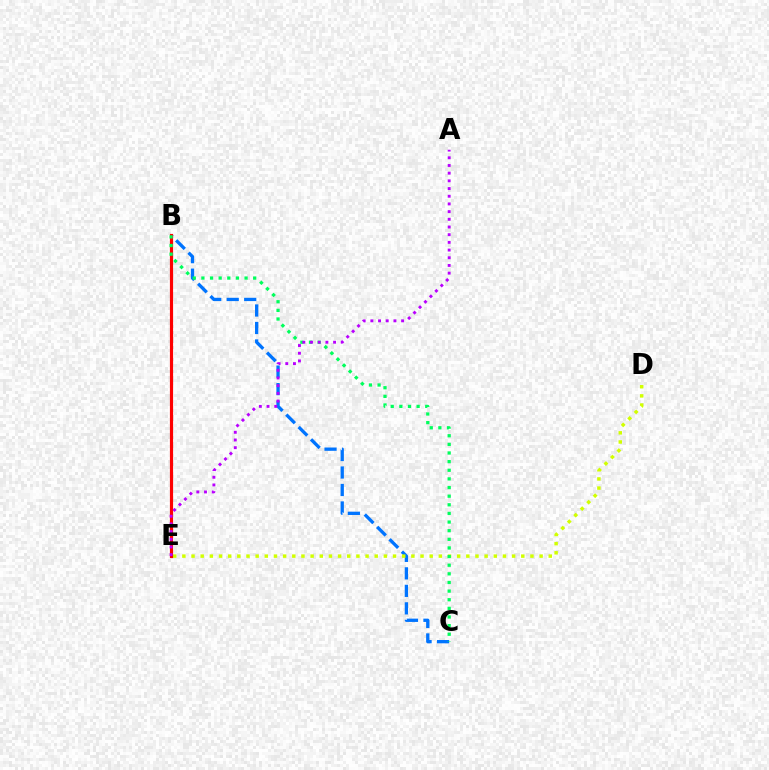{('B', 'C'): [{'color': '#0074ff', 'line_style': 'dashed', 'thickness': 2.38}, {'color': '#00ff5c', 'line_style': 'dotted', 'thickness': 2.34}], ('D', 'E'): [{'color': '#d1ff00', 'line_style': 'dotted', 'thickness': 2.49}], ('B', 'E'): [{'color': '#ff0000', 'line_style': 'solid', 'thickness': 2.28}], ('A', 'E'): [{'color': '#b900ff', 'line_style': 'dotted', 'thickness': 2.09}]}